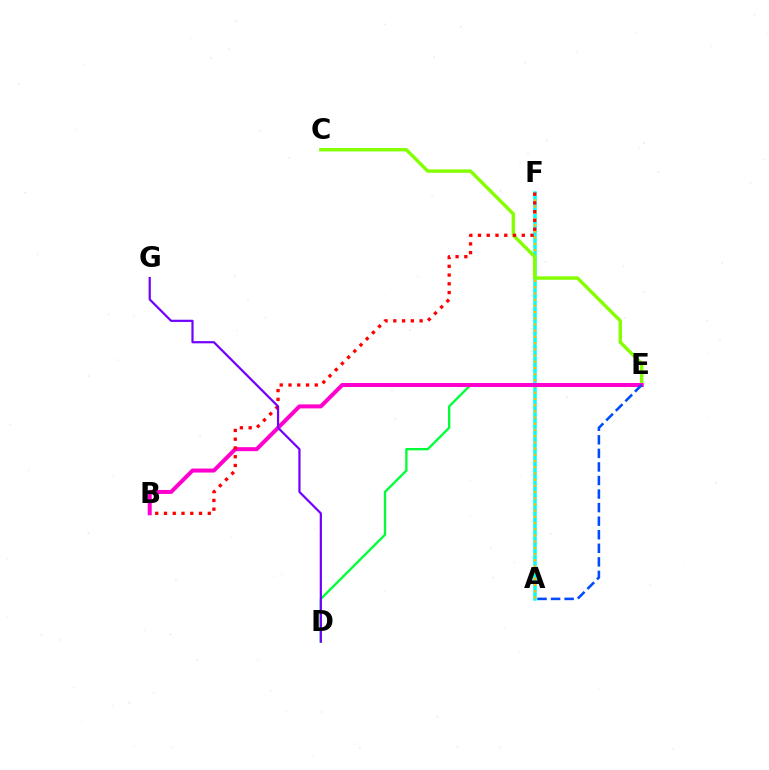{('A', 'F'): [{'color': '#00fff6', 'line_style': 'solid', 'thickness': 2.53}, {'color': '#ffbd00', 'line_style': 'dotted', 'thickness': 1.69}], ('C', 'E'): [{'color': '#84ff00', 'line_style': 'solid', 'thickness': 2.45}], ('D', 'E'): [{'color': '#00ff39', 'line_style': 'solid', 'thickness': 1.68}], ('B', 'E'): [{'color': '#ff00cf', 'line_style': 'solid', 'thickness': 2.89}], ('B', 'F'): [{'color': '#ff0000', 'line_style': 'dotted', 'thickness': 2.38}], ('A', 'E'): [{'color': '#004bff', 'line_style': 'dashed', 'thickness': 1.84}], ('D', 'G'): [{'color': '#7200ff', 'line_style': 'solid', 'thickness': 1.59}]}